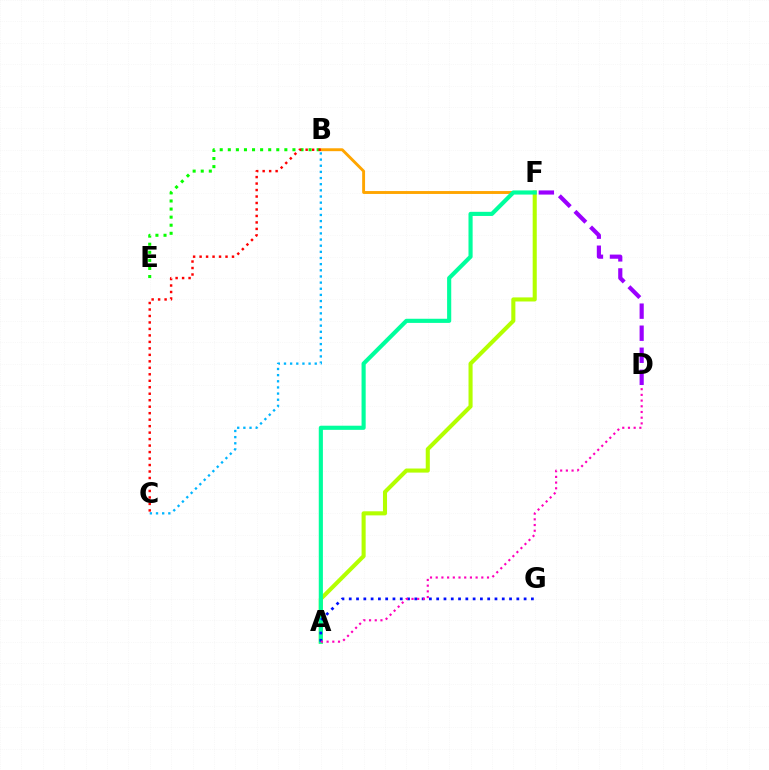{('B', 'F'): [{'color': '#ffa500', 'line_style': 'solid', 'thickness': 2.08}], ('A', 'F'): [{'color': '#b3ff00', 'line_style': 'solid', 'thickness': 2.94}, {'color': '#00ff9d', 'line_style': 'solid', 'thickness': 2.98}], ('D', 'F'): [{'color': '#9b00ff', 'line_style': 'dashed', 'thickness': 3.0}], ('B', 'C'): [{'color': '#00b5ff', 'line_style': 'dotted', 'thickness': 1.67}, {'color': '#ff0000', 'line_style': 'dotted', 'thickness': 1.76}], ('A', 'G'): [{'color': '#0010ff', 'line_style': 'dotted', 'thickness': 1.98}], ('B', 'E'): [{'color': '#08ff00', 'line_style': 'dotted', 'thickness': 2.19}], ('A', 'D'): [{'color': '#ff00bd', 'line_style': 'dotted', 'thickness': 1.55}]}